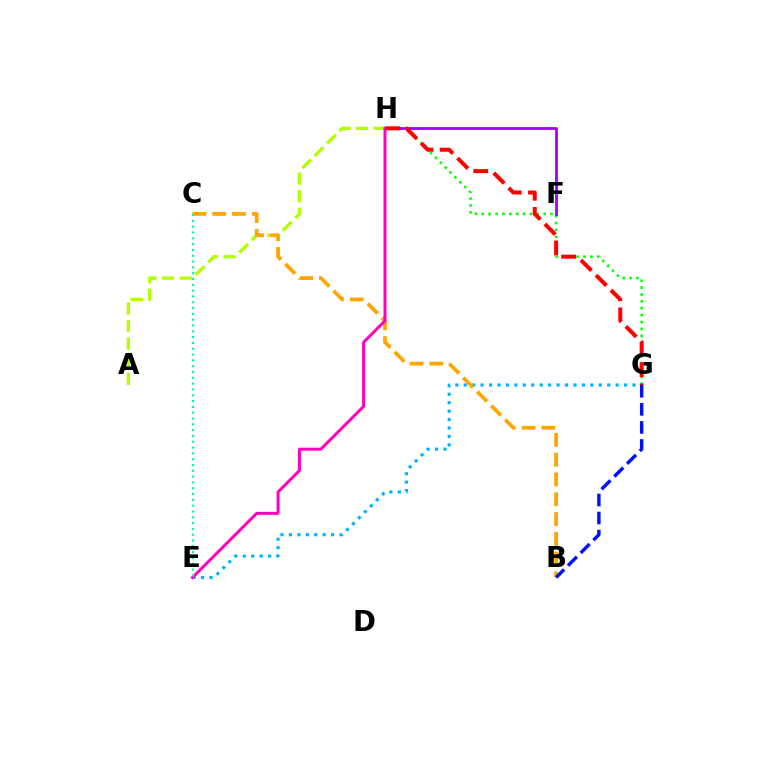{('G', 'H'): [{'color': '#08ff00', 'line_style': 'dotted', 'thickness': 1.87}, {'color': '#ff0000', 'line_style': 'dashed', 'thickness': 2.88}], ('A', 'H'): [{'color': '#b3ff00', 'line_style': 'dashed', 'thickness': 2.39}], ('E', 'G'): [{'color': '#00b5ff', 'line_style': 'dotted', 'thickness': 2.29}], ('B', 'C'): [{'color': '#ffa500', 'line_style': 'dashed', 'thickness': 2.69}], ('F', 'H'): [{'color': '#9b00ff', 'line_style': 'solid', 'thickness': 1.99}], ('B', 'G'): [{'color': '#0010ff', 'line_style': 'dashed', 'thickness': 2.45}], ('E', 'H'): [{'color': '#ff00bd', 'line_style': 'solid', 'thickness': 2.15}], ('C', 'E'): [{'color': '#00ff9d', 'line_style': 'dotted', 'thickness': 1.58}]}